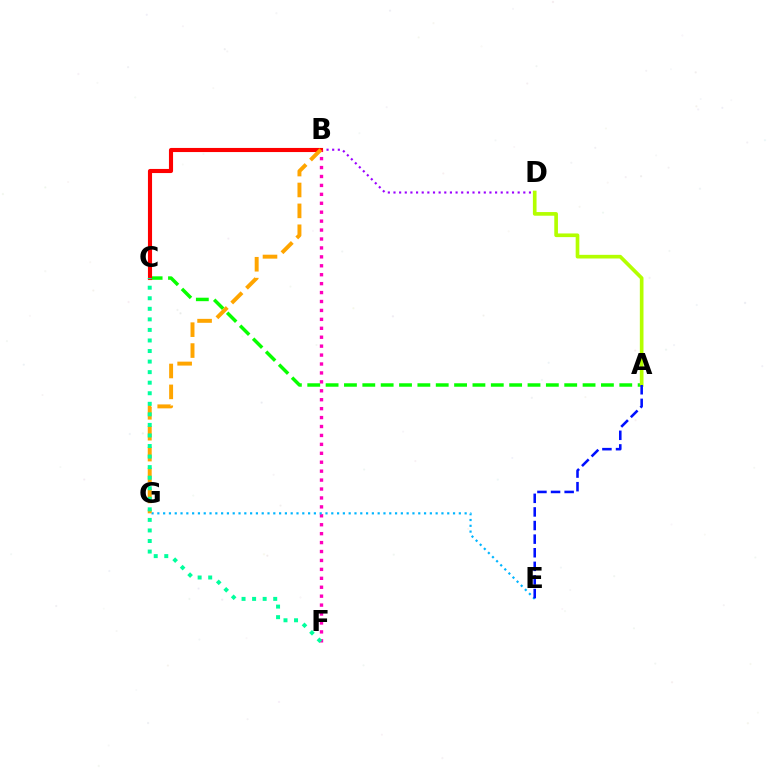{('B', 'D'): [{'color': '#9b00ff', 'line_style': 'dotted', 'thickness': 1.53}], ('A', 'C'): [{'color': '#08ff00', 'line_style': 'dashed', 'thickness': 2.49}], ('B', 'C'): [{'color': '#ff0000', 'line_style': 'solid', 'thickness': 2.96}], ('A', 'D'): [{'color': '#b3ff00', 'line_style': 'solid', 'thickness': 2.63}], ('B', 'F'): [{'color': '#ff00bd', 'line_style': 'dotted', 'thickness': 2.43}], ('E', 'G'): [{'color': '#00b5ff', 'line_style': 'dotted', 'thickness': 1.58}], ('B', 'G'): [{'color': '#ffa500', 'line_style': 'dashed', 'thickness': 2.84}], ('A', 'E'): [{'color': '#0010ff', 'line_style': 'dashed', 'thickness': 1.85}], ('C', 'F'): [{'color': '#00ff9d', 'line_style': 'dotted', 'thickness': 2.87}]}